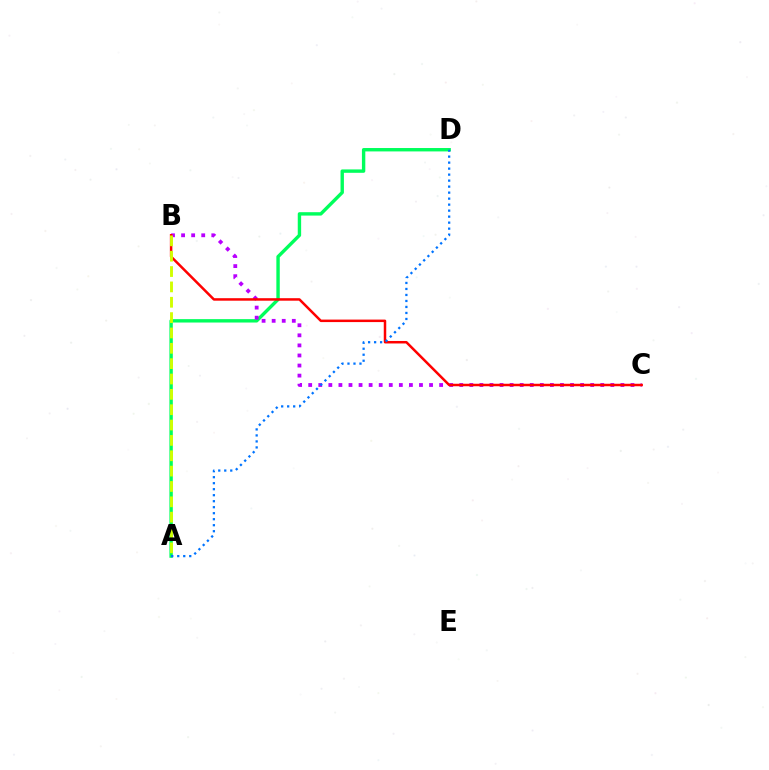{('A', 'D'): [{'color': '#00ff5c', 'line_style': 'solid', 'thickness': 2.44}, {'color': '#0074ff', 'line_style': 'dotted', 'thickness': 1.63}], ('B', 'C'): [{'color': '#b900ff', 'line_style': 'dotted', 'thickness': 2.74}, {'color': '#ff0000', 'line_style': 'solid', 'thickness': 1.8}], ('A', 'B'): [{'color': '#d1ff00', 'line_style': 'dashed', 'thickness': 2.09}]}